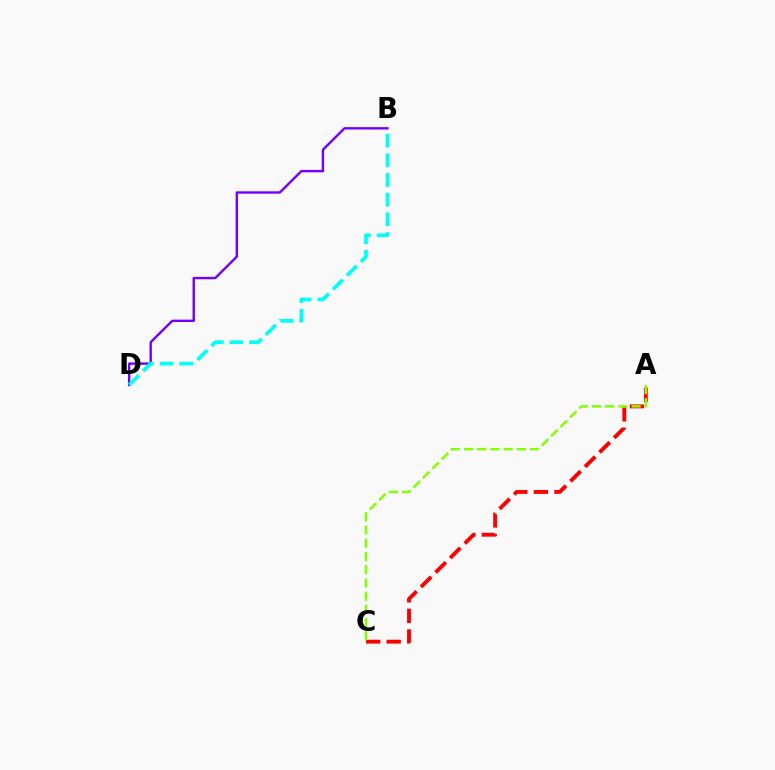{('B', 'D'): [{'color': '#7200ff', 'line_style': 'solid', 'thickness': 1.72}, {'color': '#00fff6', 'line_style': 'dashed', 'thickness': 2.67}], ('A', 'C'): [{'color': '#ff0000', 'line_style': 'dashed', 'thickness': 2.79}, {'color': '#84ff00', 'line_style': 'dashed', 'thickness': 1.8}]}